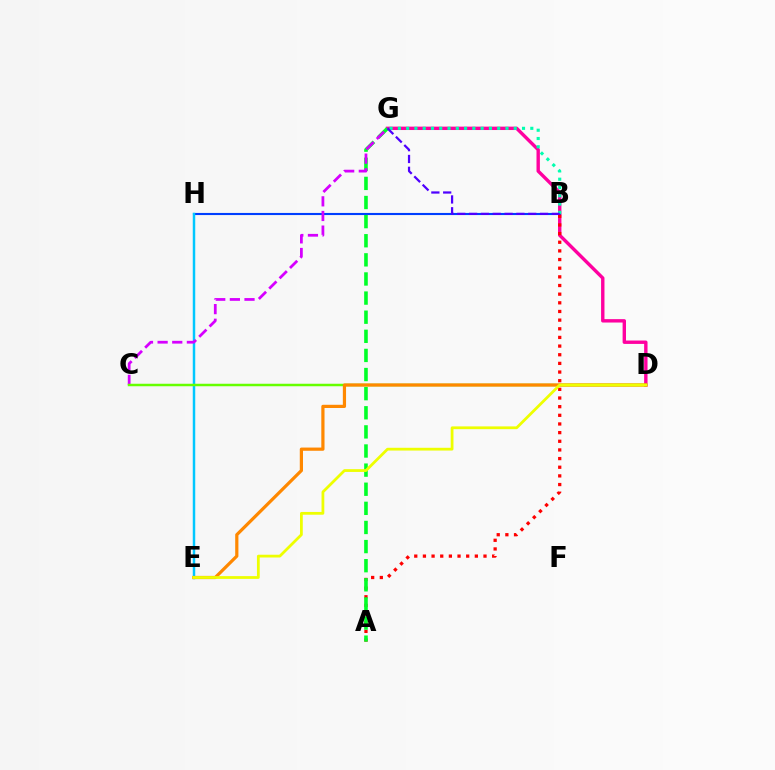{('D', 'G'): [{'color': '#ff00a0', 'line_style': 'solid', 'thickness': 2.44}], ('B', 'H'): [{'color': '#003fff', 'line_style': 'solid', 'thickness': 1.52}], ('A', 'B'): [{'color': '#ff0000', 'line_style': 'dotted', 'thickness': 2.35}], ('A', 'G'): [{'color': '#00ff27', 'line_style': 'dashed', 'thickness': 2.6}], ('B', 'G'): [{'color': '#00ffaf', 'line_style': 'dotted', 'thickness': 2.25}, {'color': '#4f00ff', 'line_style': 'dashed', 'thickness': 1.61}], ('E', 'H'): [{'color': '#00c7ff', 'line_style': 'solid', 'thickness': 1.78}], ('C', 'G'): [{'color': '#d600ff', 'line_style': 'dashed', 'thickness': 1.99}], ('C', 'D'): [{'color': '#66ff00', 'line_style': 'solid', 'thickness': 1.8}], ('D', 'E'): [{'color': '#ff8800', 'line_style': 'solid', 'thickness': 2.31}, {'color': '#eeff00', 'line_style': 'solid', 'thickness': 2.0}]}